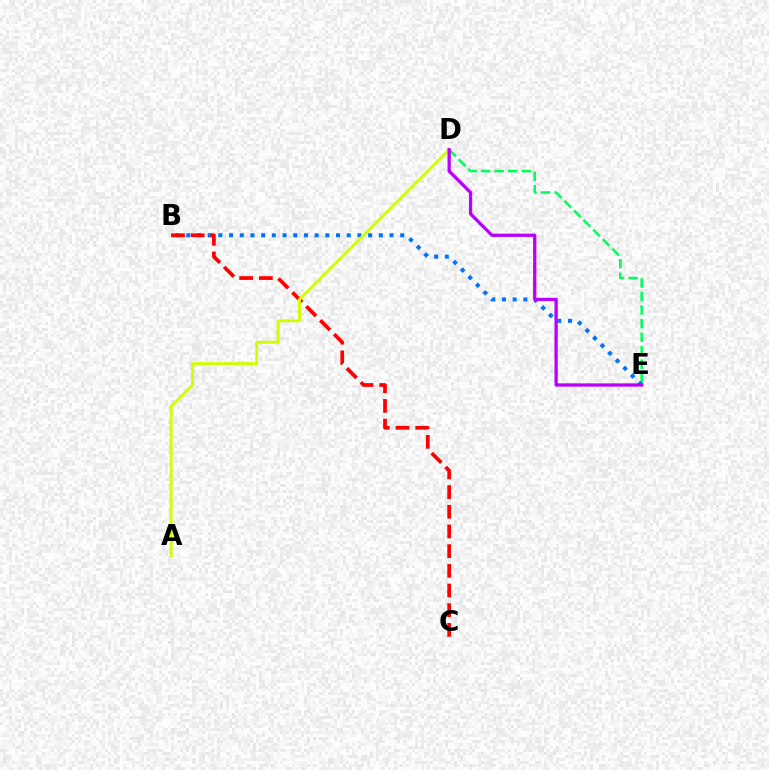{('D', 'E'): [{'color': '#00ff5c', 'line_style': 'dashed', 'thickness': 1.84}, {'color': '#b900ff', 'line_style': 'solid', 'thickness': 2.36}], ('B', 'E'): [{'color': '#0074ff', 'line_style': 'dotted', 'thickness': 2.91}], ('B', 'C'): [{'color': '#ff0000', 'line_style': 'dashed', 'thickness': 2.67}], ('A', 'D'): [{'color': '#d1ff00', 'line_style': 'solid', 'thickness': 2.08}]}